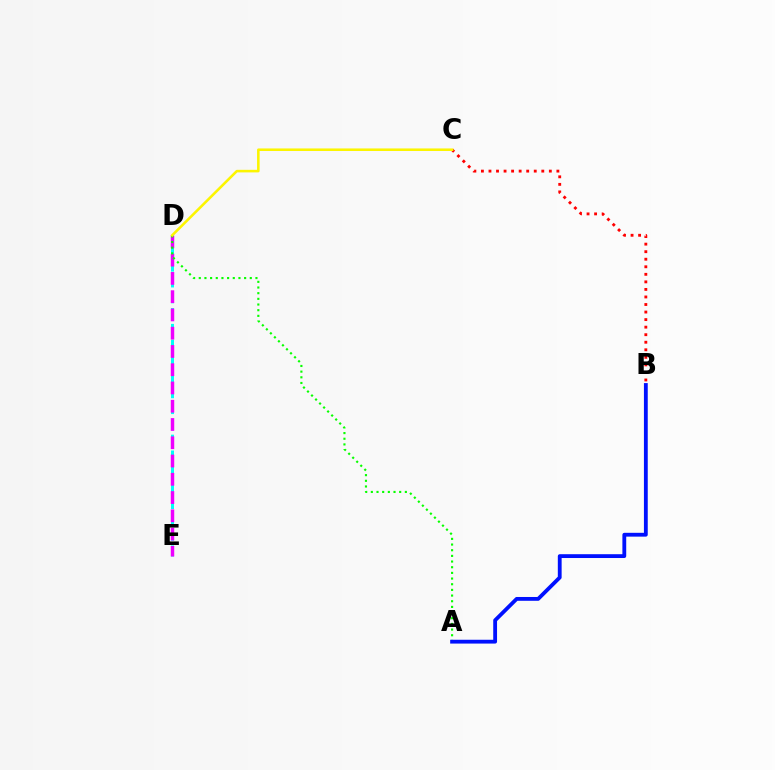{('D', 'E'): [{'color': '#00fff6', 'line_style': 'dashed', 'thickness': 2.15}, {'color': '#ee00ff', 'line_style': 'dashed', 'thickness': 2.48}], ('B', 'C'): [{'color': '#ff0000', 'line_style': 'dotted', 'thickness': 2.05}], ('A', 'D'): [{'color': '#08ff00', 'line_style': 'dotted', 'thickness': 1.54}], ('A', 'B'): [{'color': '#0010ff', 'line_style': 'solid', 'thickness': 2.75}], ('C', 'D'): [{'color': '#fcf500', 'line_style': 'solid', 'thickness': 1.85}]}